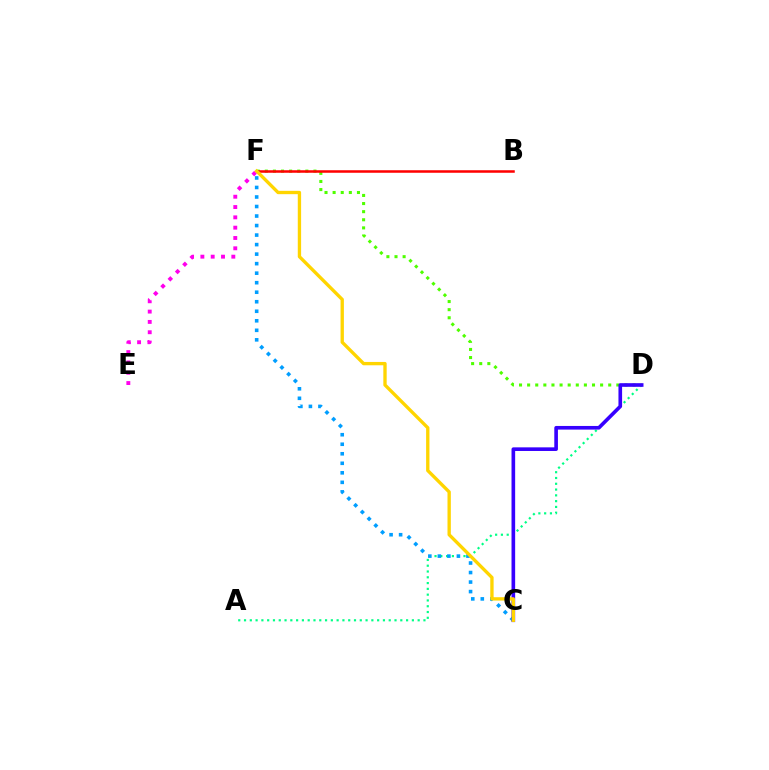{('D', 'F'): [{'color': '#4fff00', 'line_style': 'dotted', 'thickness': 2.2}], ('E', 'F'): [{'color': '#ff00ed', 'line_style': 'dotted', 'thickness': 2.8}], ('B', 'F'): [{'color': '#ff0000', 'line_style': 'solid', 'thickness': 1.82}], ('A', 'D'): [{'color': '#00ff86', 'line_style': 'dotted', 'thickness': 1.57}], ('C', 'F'): [{'color': '#009eff', 'line_style': 'dotted', 'thickness': 2.59}, {'color': '#ffd500', 'line_style': 'solid', 'thickness': 2.4}], ('C', 'D'): [{'color': '#3700ff', 'line_style': 'solid', 'thickness': 2.62}]}